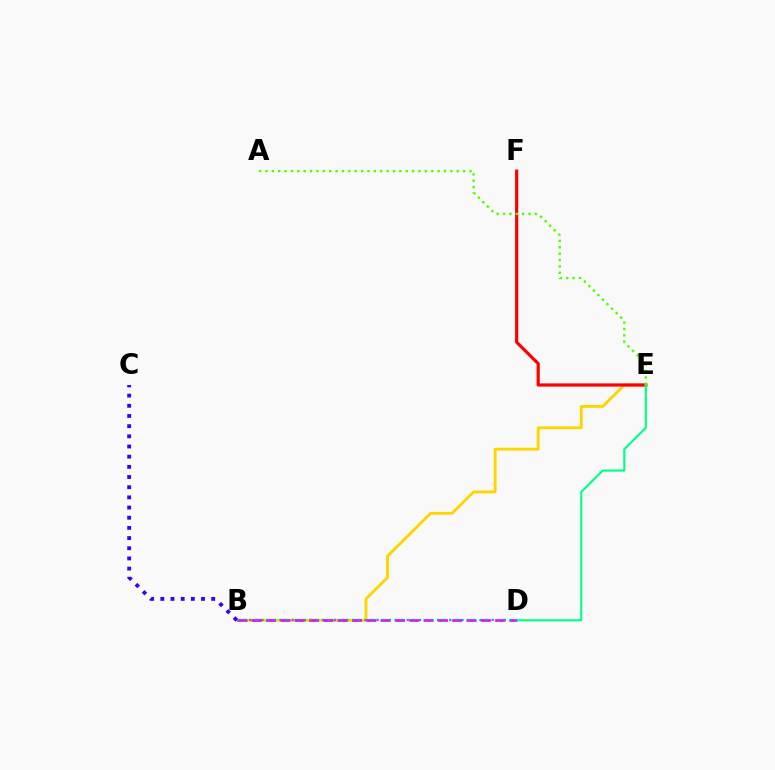{('B', 'E'): [{'color': '#ffd500', 'line_style': 'solid', 'thickness': 2.06}], ('E', 'F'): [{'color': '#ff0000', 'line_style': 'solid', 'thickness': 2.29}], ('B', 'D'): [{'color': '#ff00ed', 'line_style': 'dashed', 'thickness': 1.94}, {'color': '#009eff', 'line_style': 'dotted', 'thickness': 1.65}], ('D', 'E'): [{'color': '#00ff86', 'line_style': 'solid', 'thickness': 1.53}], ('A', 'E'): [{'color': '#4fff00', 'line_style': 'dotted', 'thickness': 1.73}], ('B', 'C'): [{'color': '#3700ff', 'line_style': 'dotted', 'thickness': 2.76}]}